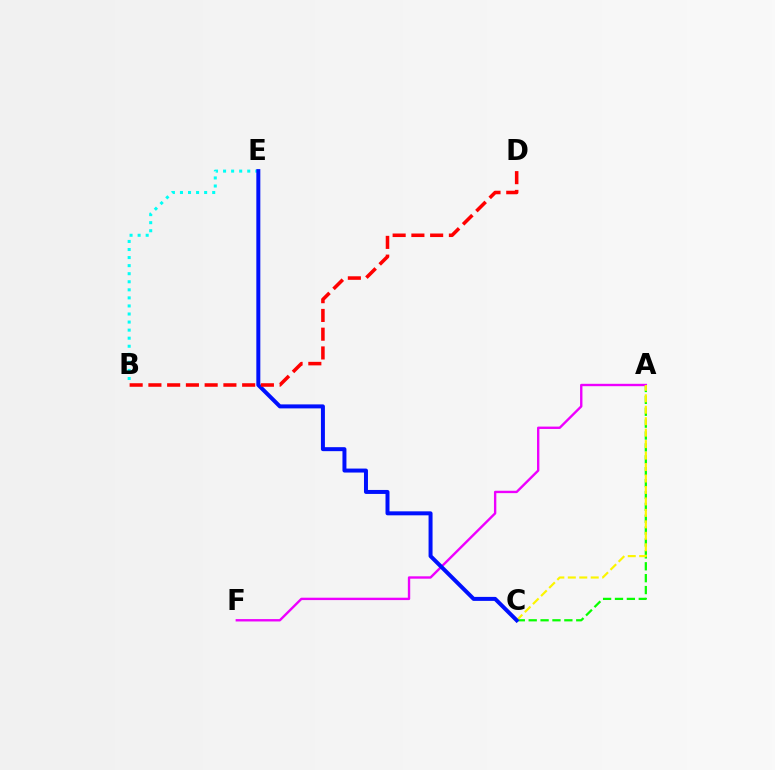{('A', 'C'): [{'color': '#08ff00', 'line_style': 'dashed', 'thickness': 1.61}, {'color': '#fcf500', 'line_style': 'dashed', 'thickness': 1.56}], ('B', 'E'): [{'color': '#00fff6', 'line_style': 'dotted', 'thickness': 2.19}], ('A', 'F'): [{'color': '#ee00ff', 'line_style': 'solid', 'thickness': 1.71}], ('C', 'E'): [{'color': '#0010ff', 'line_style': 'solid', 'thickness': 2.87}], ('B', 'D'): [{'color': '#ff0000', 'line_style': 'dashed', 'thickness': 2.55}]}